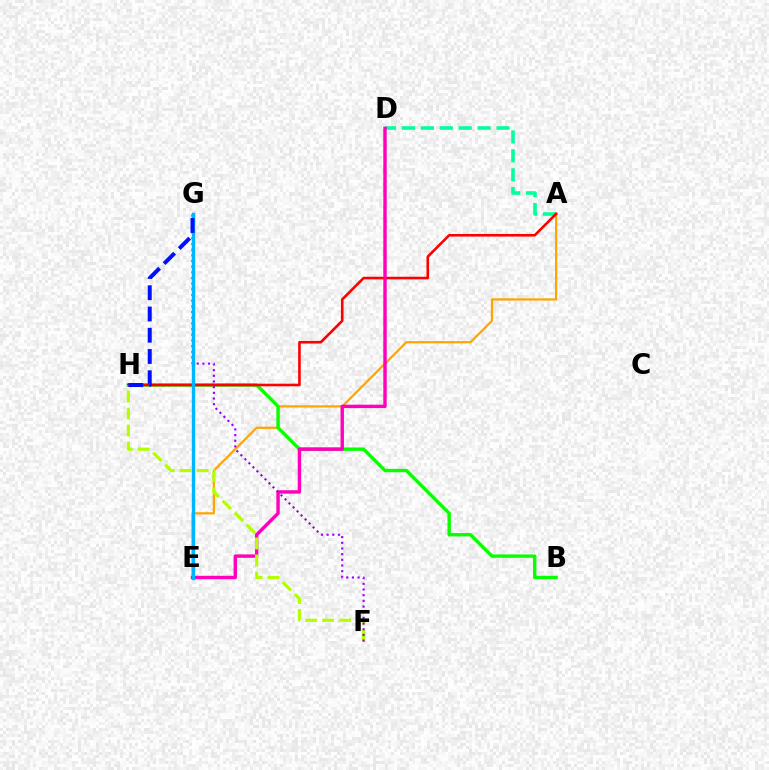{('A', 'D'): [{'color': '#00ff9d', 'line_style': 'dashed', 'thickness': 2.57}], ('A', 'E'): [{'color': '#ffa500', 'line_style': 'solid', 'thickness': 1.6}], ('B', 'H'): [{'color': '#08ff00', 'line_style': 'solid', 'thickness': 2.44}], ('A', 'H'): [{'color': '#ff0000', 'line_style': 'solid', 'thickness': 1.88}], ('D', 'E'): [{'color': '#ff00bd', 'line_style': 'solid', 'thickness': 2.46}], ('F', 'H'): [{'color': '#b3ff00', 'line_style': 'dashed', 'thickness': 2.31}], ('F', 'G'): [{'color': '#9b00ff', 'line_style': 'dotted', 'thickness': 1.54}], ('E', 'G'): [{'color': '#00b5ff', 'line_style': 'solid', 'thickness': 2.42}], ('G', 'H'): [{'color': '#0010ff', 'line_style': 'dashed', 'thickness': 2.89}]}